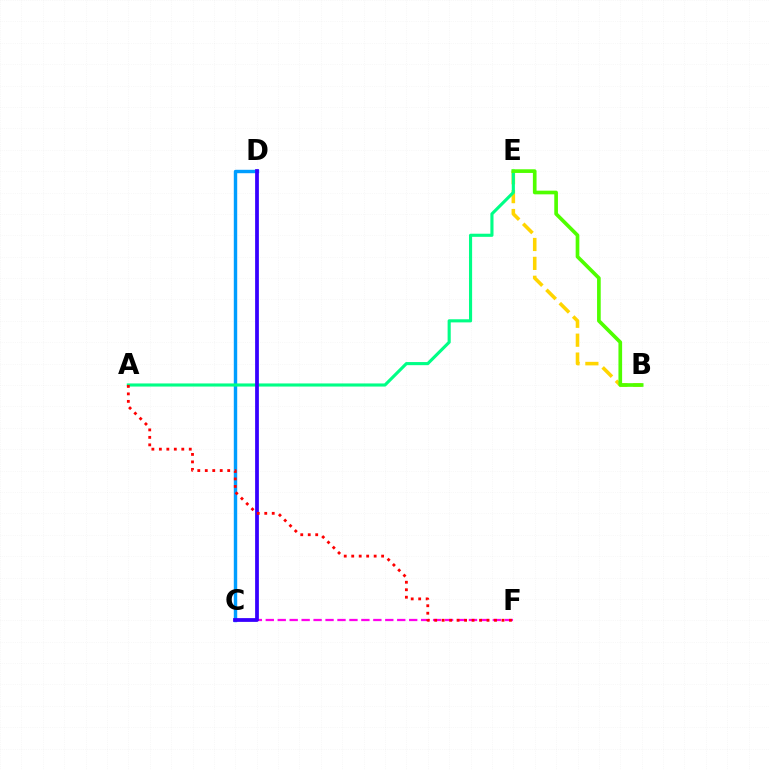{('B', 'E'): [{'color': '#ffd500', 'line_style': 'dashed', 'thickness': 2.57}, {'color': '#4fff00', 'line_style': 'solid', 'thickness': 2.64}], ('C', 'D'): [{'color': '#009eff', 'line_style': 'solid', 'thickness': 2.46}, {'color': '#3700ff', 'line_style': 'solid', 'thickness': 2.7}], ('A', 'E'): [{'color': '#00ff86', 'line_style': 'solid', 'thickness': 2.24}], ('C', 'F'): [{'color': '#ff00ed', 'line_style': 'dashed', 'thickness': 1.62}], ('A', 'F'): [{'color': '#ff0000', 'line_style': 'dotted', 'thickness': 2.03}]}